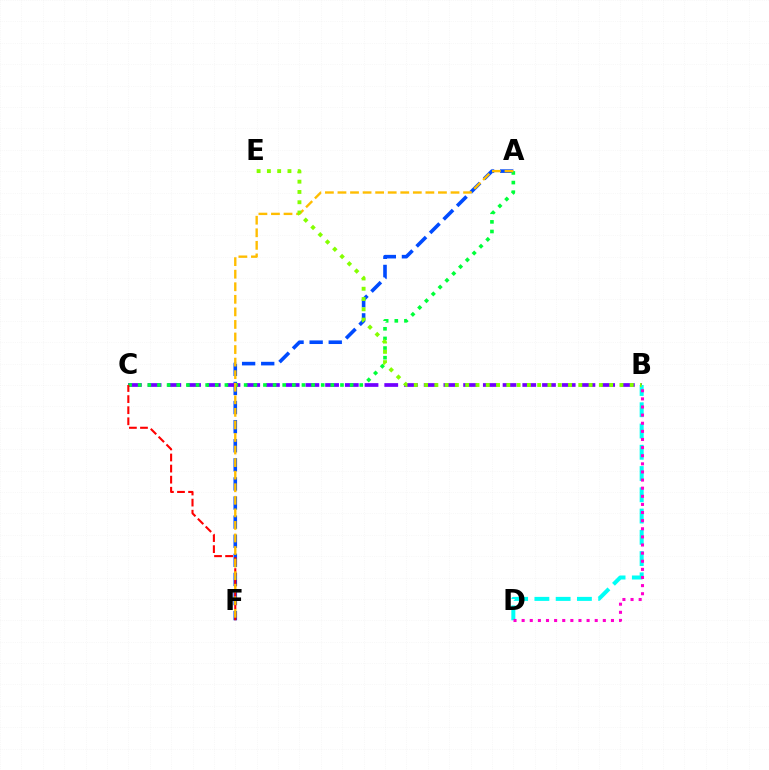{('A', 'F'): [{'color': '#004bff', 'line_style': 'dashed', 'thickness': 2.59}, {'color': '#ffbd00', 'line_style': 'dashed', 'thickness': 1.71}], ('B', 'C'): [{'color': '#7200ff', 'line_style': 'dashed', 'thickness': 2.68}], ('A', 'C'): [{'color': '#00ff39', 'line_style': 'dotted', 'thickness': 2.62}], ('B', 'D'): [{'color': '#00fff6', 'line_style': 'dashed', 'thickness': 2.89}, {'color': '#ff00cf', 'line_style': 'dotted', 'thickness': 2.21}], ('C', 'F'): [{'color': '#ff0000', 'line_style': 'dashed', 'thickness': 1.51}], ('B', 'E'): [{'color': '#84ff00', 'line_style': 'dotted', 'thickness': 2.79}]}